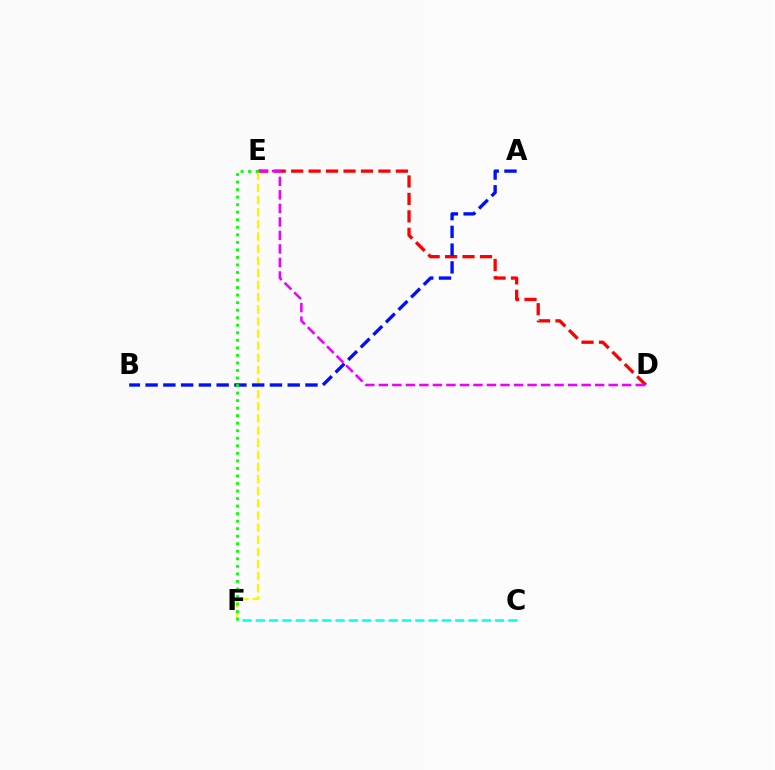{('D', 'E'): [{'color': '#ff0000', 'line_style': 'dashed', 'thickness': 2.37}, {'color': '#ee00ff', 'line_style': 'dashed', 'thickness': 1.84}], ('E', 'F'): [{'color': '#fcf500', 'line_style': 'dashed', 'thickness': 1.65}, {'color': '#08ff00', 'line_style': 'dotted', 'thickness': 2.05}], ('C', 'F'): [{'color': '#00fff6', 'line_style': 'dashed', 'thickness': 1.81}], ('A', 'B'): [{'color': '#0010ff', 'line_style': 'dashed', 'thickness': 2.41}]}